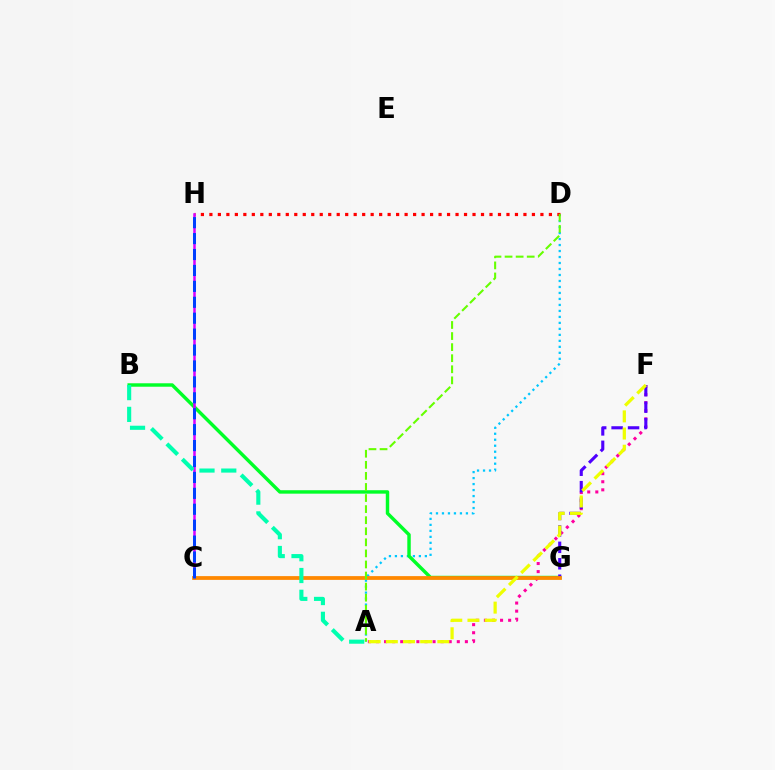{('A', 'D'): [{'color': '#00c7ff', 'line_style': 'dotted', 'thickness': 1.63}, {'color': '#66ff00', 'line_style': 'dashed', 'thickness': 1.5}], ('B', 'G'): [{'color': '#00ff27', 'line_style': 'solid', 'thickness': 2.47}], ('D', 'H'): [{'color': '#ff0000', 'line_style': 'dotted', 'thickness': 2.31}], ('C', 'H'): [{'color': '#d600ff', 'line_style': 'solid', 'thickness': 1.8}, {'color': '#003fff', 'line_style': 'dashed', 'thickness': 2.16}], ('A', 'F'): [{'color': '#ff00a0', 'line_style': 'dotted', 'thickness': 2.2}, {'color': '#eeff00', 'line_style': 'dashed', 'thickness': 2.33}], ('F', 'G'): [{'color': '#4f00ff', 'line_style': 'dashed', 'thickness': 2.23}], ('C', 'G'): [{'color': '#ff8800', 'line_style': 'solid', 'thickness': 2.71}], ('A', 'B'): [{'color': '#00ffaf', 'line_style': 'dashed', 'thickness': 2.96}]}